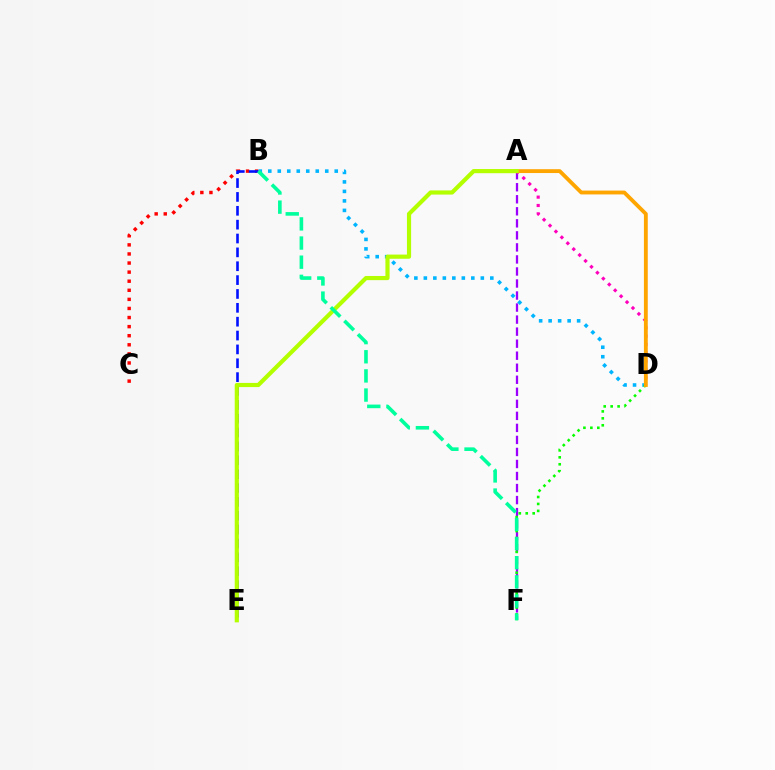{('A', 'F'): [{'color': '#9b00ff', 'line_style': 'dashed', 'thickness': 1.63}], ('B', 'C'): [{'color': '#ff0000', 'line_style': 'dotted', 'thickness': 2.47}], ('A', 'D'): [{'color': '#ff00bd', 'line_style': 'dotted', 'thickness': 2.27}, {'color': '#ffa500', 'line_style': 'solid', 'thickness': 2.77}], ('B', 'D'): [{'color': '#00b5ff', 'line_style': 'dotted', 'thickness': 2.58}], ('D', 'F'): [{'color': '#08ff00', 'line_style': 'dotted', 'thickness': 1.89}], ('B', 'E'): [{'color': '#0010ff', 'line_style': 'dashed', 'thickness': 1.88}], ('A', 'E'): [{'color': '#b3ff00', 'line_style': 'solid', 'thickness': 3.0}], ('B', 'F'): [{'color': '#00ff9d', 'line_style': 'dashed', 'thickness': 2.6}]}